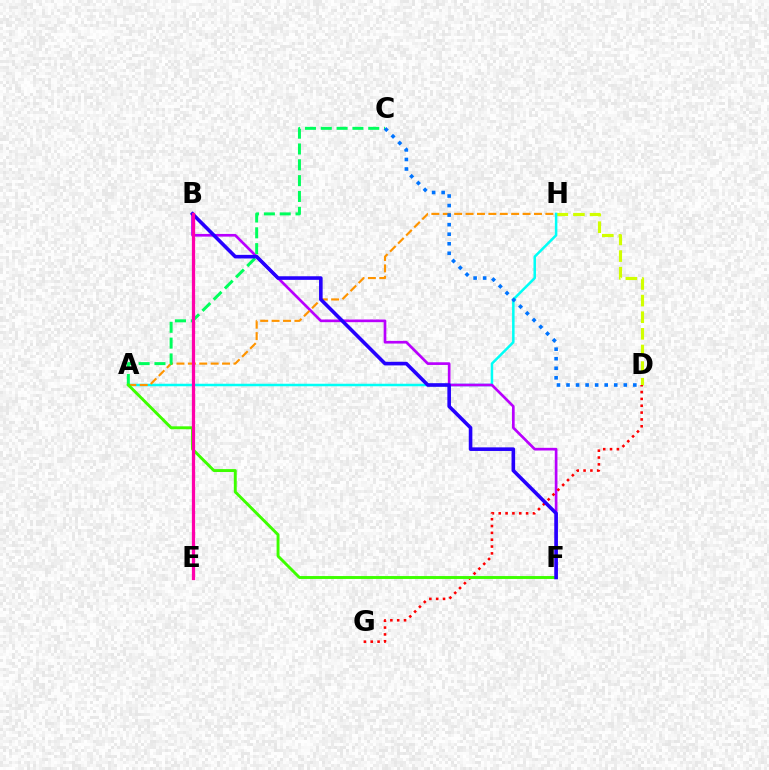{('D', 'H'): [{'color': '#d1ff00', 'line_style': 'dashed', 'thickness': 2.26}], ('A', 'H'): [{'color': '#00fff6', 'line_style': 'solid', 'thickness': 1.81}, {'color': '#ff9400', 'line_style': 'dashed', 'thickness': 1.55}], ('B', 'F'): [{'color': '#b900ff', 'line_style': 'solid', 'thickness': 1.93}, {'color': '#2500ff', 'line_style': 'solid', 'thickness': 2.59}], ('A', 'C'): [{'color': '#00ff5c', 'line_style': 'dashed', 'thickness': 2.15}], ('D', 'G'): [{'color': '#ff0000', 'line_style': 'dotted', 'thickness': 1.86}], ('A', 'F'): [{'color': '#3dff00', 'line_style': 'solid', 'thickness': 2.1}], ('C', 'D'): [{'color': '#0074ff', 'line_style': 'dotted', 'thickness': 2.59}], ('B', 'E'): [{'color': '#ff00ac', 'line_style': 'solid', 'thickness': 2.34}]}